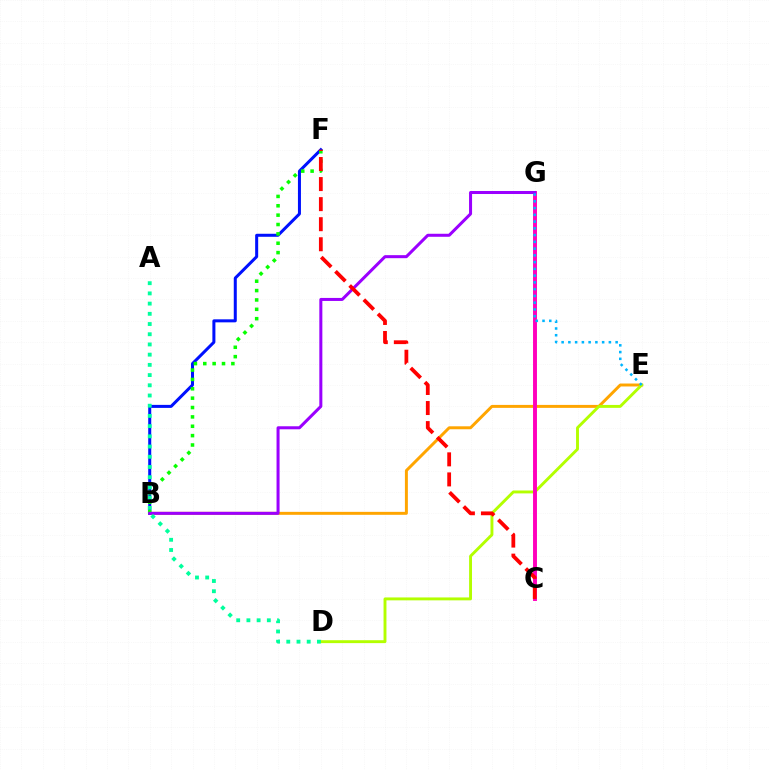{('B', 'E'): [{'color': '#ffa500', 'line_style': 'solid', 'thickness': 2.13}], ('B', 'F'): [{'color': '#0010ff', 'line_style': 'solid', 'thickness': 2.17}, {'color': '#08ff00', 'line_style': 'dotted', 'thickness': 2.54}], ('D', 'E'): [{'color': '#b3ff00', 'line_style': 'solid', 'thickness': 2.09}], ('C', 'G'): [{'color': '#ff00bd', 'line_style': 'solid', 'thickness': 2.83}], ('B', 'G'): [{'color': '#9b00ff', 'line_style': 'solid', 'thickness': 2.18}], ('E', 'G'): [{'color': '#00b5ff', 'line_style': 'dotted', 'thickness': 1.83}], ('A', 'D'): [{'color': '#00ff9d', 'line_style': 'dotted', 'thickness': 2.77}], ('C', 'F'): [{'color': '#ff0000', 'line_style': 'dashed', 'thickness': 2.72}]}